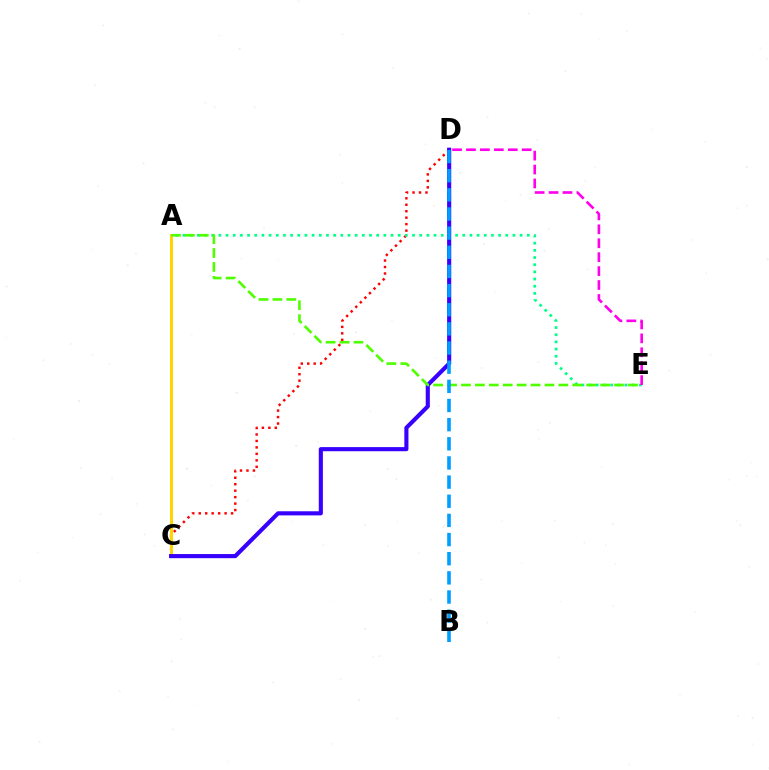{('C', 'D'): [{'color': '#ff0000', 'line_style': 'dotted', 'thickness': 1.76}, {'color': '#3700ff', 'line_style': 'solid', 'thickness': 2.96}], ('A', 'E'): [{'color': '#00ff86', 'line_style': 'dotted', 'thickness': 1.95}, {'color': '#4fff00', 'line_style': 'dashed', 'thickness': 1.89}], ('A', 'C'): [{'color': '#ffd500', 'line_style': 'solid', 'thickness': 2.15}], ('B', 'D'): [{'color': '#009eff', 'line_style': 'dashed', 'thickness': 2.6}], ('D', 'E'): [{'color': '#ff00ed', 'line_style': 'dashed', 'thickness': 1.89}]}